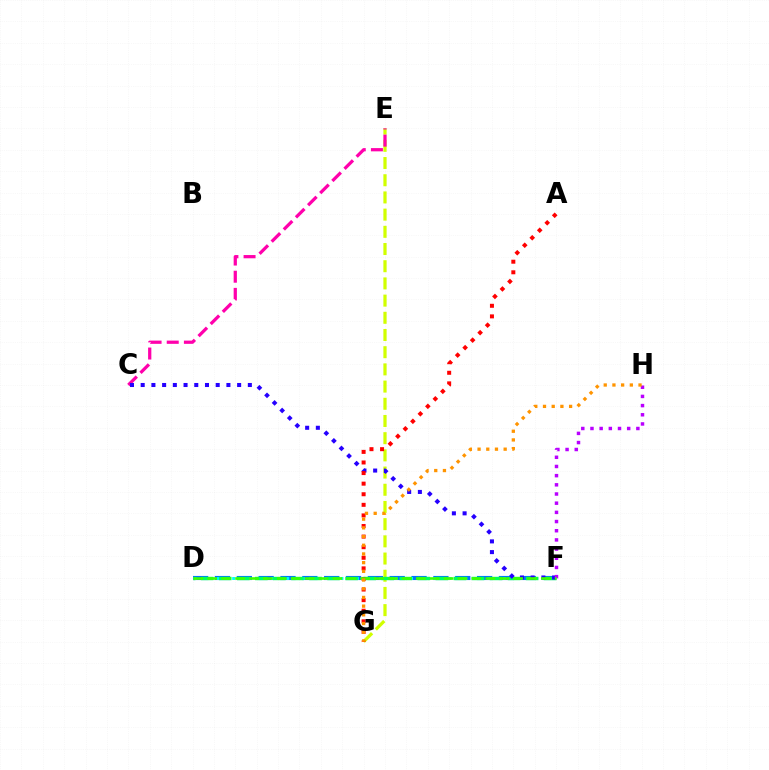{('D', 'F'): [{'color': '#0074ff', 'line_style': 'dashed', 'thickness': 2.97}, {'color': '#00fff6', 'line_style': 'dotted', 'thickness': 2.1}, {'color': '#00ff5c', 'line_style': 'dashed', 'thickness': 2.45}, {'color': '#3dff00', 'line_style': 'dashed', 'thickness': 1.89}], ('E', 'G'): [{'color': '#d1ff00', 'line_style': 'dashed', 'thickness': 2.34}], ('C', 'E'): [{'color': '#ff00ac', 'line_style': 'dashed', 'thickness': 2.33}], ('C', 'F'): [{'color': '#2500ff', 'line_style': 'dotted', 'thickness': 2.91}], ('A', 'G'): [{'color': '#ff0000', 'line_style': 'dotted', 'thickness': 2.88}], ('F', 'H'): [{'color': '#b900ff', 'line_style': 'dotted', 'thickness': 2.49}], ('G', 'H'): [{'color': '#ff9400', 'line_style': 'dotted', 'thickness': 2.36}]}